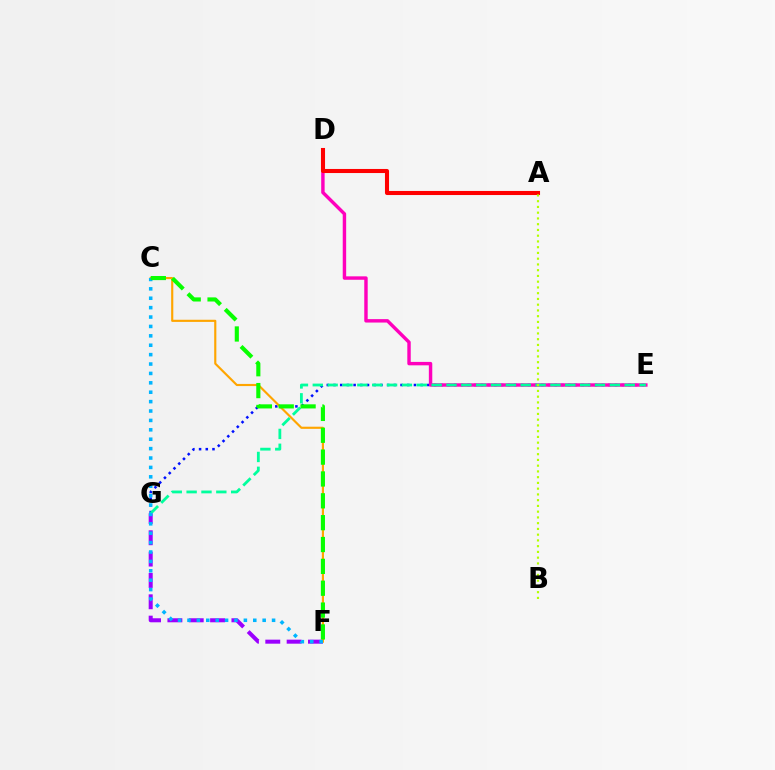{('E', 'G'): [{'color': '#0010ff', 'line_style': 'dotted', 'thickness': 1.82}, {'color': '#00ff9d', 'line_style': 'dashed', 'thickness': 2.02}], ('D', 'E'): [{'color': '#ff00bd', 'line_style': 'solid', 'thickness': 2.47}], ('F', 'G'): [{'color': '#9b00ff', 'line_style': 'dashed', 'thickness': 2.9}], ('C', 'F'): [{'color': '#ffa500', 'line_style': 'solid', 'thickness': 1.55}, {'color': '#00b5ff', 'line_style': 'dotted', 'thickness': 2.55}, {'color': '#08ff00', 'line_style': 'dashed', 'thickness': 2.97}], ('A', 'D'): [{'color': '#ff0000', 'line_style': 'solid', 'thickness': 2.93}], ('A', 'B'): [{'color': '#b3ff00', 'line_style': 'dotted', 'thickness': 1.56}]}